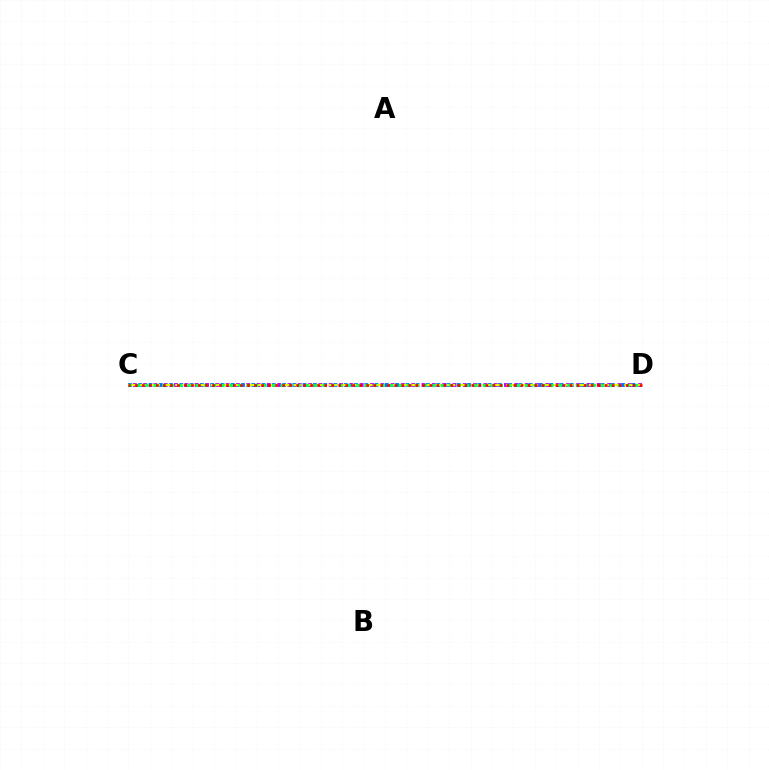{('C', 'D'): [{'color': '#0074ff', 'line_style': 'dotted', 'thickness': 2.79}, {'color': '#b900ff', 'line_style': 'dotted', 'thickness': 2.8}, {'color': '#d1ff00', 'line_style': 'dashed', 'thickness': 1.61}, {'color': '#00ff5c', 'line_style': 'dotted', 'thickness': 2.29}, {'color': '#ff0000', 'line_style': 'dotted', 'thickness': 1.9}]}